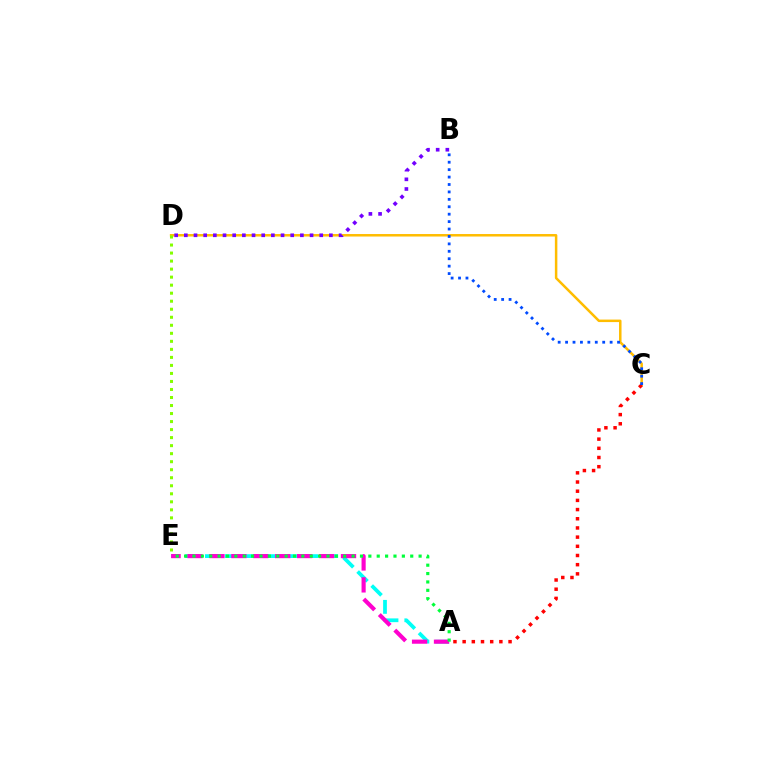{('C', 'D'): [{'color': '#ffbd00', 'line_style': 'solid', 'thickness': 1.8}], ('A', 'E'): [{'color': '#00fff6', 'line_style': 'dashed', 'thickness': 2.7}, {'color': '#ff00cf', 'line_style': 'dashed', 'thickness': 2.98}, {'color': '#00ff39', 'line_style': 'dotted', 'thickness': 2.28}], ('B', 'D'): [{'color': '#7200ff', 'line_style': 'dotted', 'thickness': 2.63}], ('A', 'C'): [{'color': '#ff0000', 'line_style': 'dotted', 'thickness': 2.5}], ('D', 'E'): [{'color': '#84ff00', 'line_style': 'dotted', 'thickness': 2.18}], ('B', 'C'): [{'color': '#004bff', 'line_style': 'dotted', 'thickness': 2.02}]}